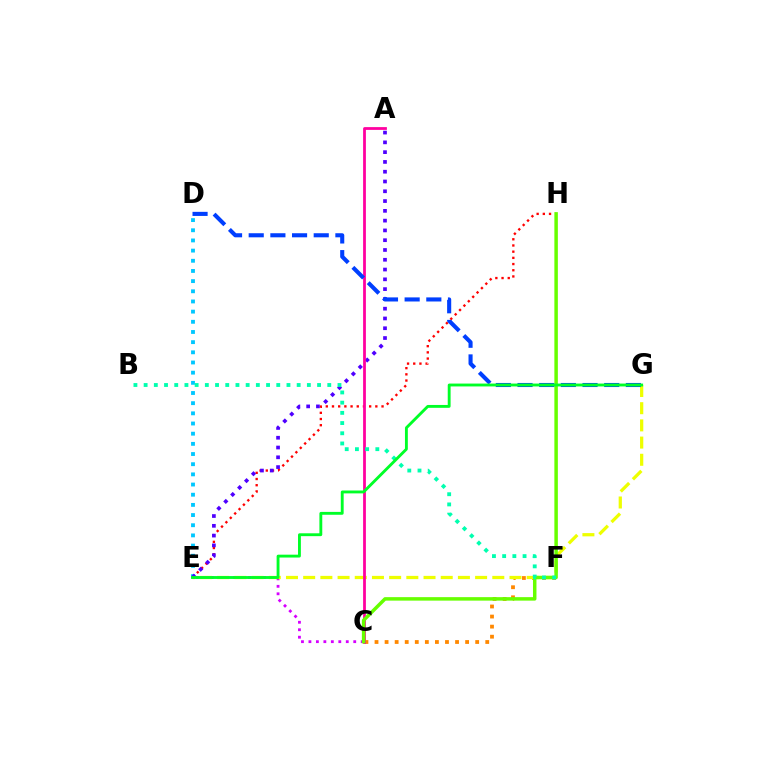{('C', 'F'): [{'color': '#ff8800', 'line_style': 'dotted', 'thickness': 2.73}], ('E', 'H'): [{'color': '#ff0000', 'line_style': 'dotted', 'thickness': 1.68}], ('C', 'E'): [{'color': '#d600ff', 'line_style': 'dotted', 'thickness': 2.03}], ('E', 'G'): [{'color': '#eeff00', 'line_style': 'dashed', 'thickness': 2.34}, {'color': '#00ff27', 'line_style': 'solid', 'thickness': 2.06}], ('D', 'E'): [{'color': '#00c7ff', 'line_style': 'dotted', 'thickness': 2.76}], ('A', 'E'): [{'color': '#4f00ff', 'line_style': 'dotted', 'thickness': 2.66}], ('A', 'C'): [{'color': '#ff00a0', 'line_style': 'solid', 'thickness': 2.0}], ('C', 'H'): [{'color': '#66ff00', 'line_style': 'solid', 'thickness': 2.51}], ('B', 'F'): [{'color': '#00ffaf', 'line_style': 'dotted', 'thickness': 2.77}], ('D', 'G'): [{'color': '#003fff', 'line_style': 'dashed', 'thickness': 2.94}]}